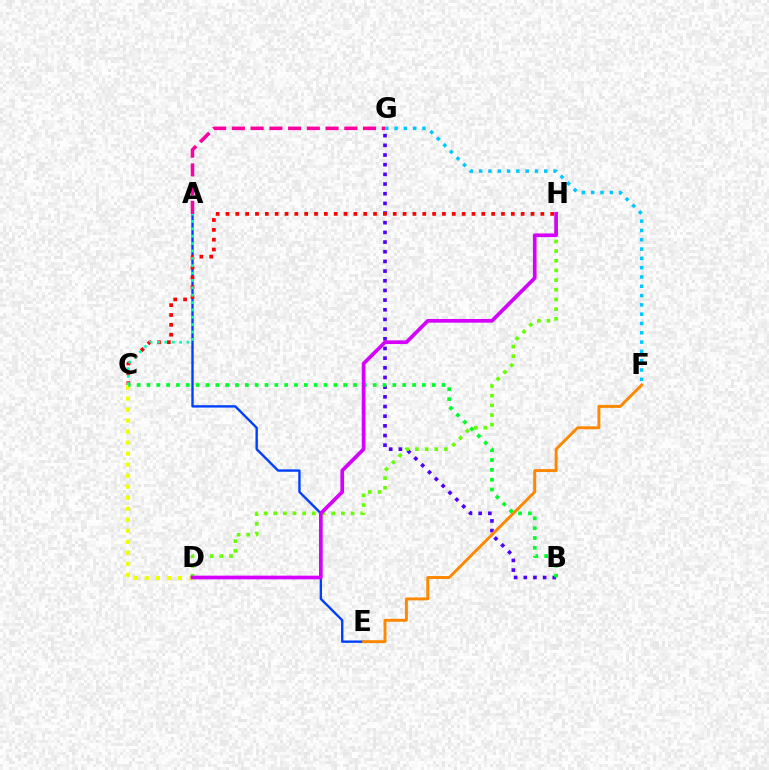{('B', 'G'): [{'color': '#4f00ff', 'line_style': 'dotted', 'thickness': 2.63}], ('C', 'D'): [{'color': '#eeff00', 'line_style': 'dotted', 'thickness': 2.99}], ('D', 'H'): [{'color': '#66ff00', 'line_style': 'dotted', 'thickness': 2.63}, {'color': '#d600ff', 'line_style': 'solid', 'thickness': 2.66}], ('A', 'E'): [{'color': '#003fff', 'line_style': 'solid', 'thickness': 1.71}], ('C', 'H'): [{'color': '#ff0000', 'line_style': 'dotted', 'thickness': 2.67}], ('E', 'F'): [{'color': '#ff8800', 'line_style': 'solid', 'thickness': 2.12}], ('A', 'C'): [{'color': '#00ffaf', 'line_style': 'dotted', 'thickness': 2.0}], ('B', 'C'): [{'color': '#00ff27', 'line_style': 'dotted', 'thickness': 2.67}], ('F', 'G'): [{'color': '#00c7ff', 'line_style': 'dotted', 'thickness': 2.53}], ('A', 'G'): [{'color': '#ff00a0', 'line_style': 'dashed', 'thickness': 2.54}]}